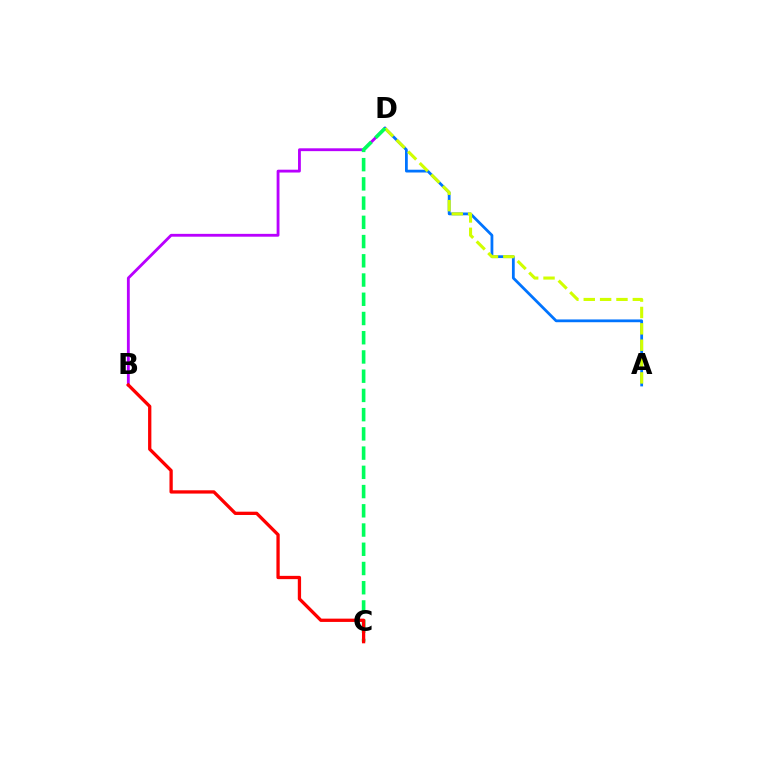{('B', 'D'): [{'color': '#b900ff', 'line_style': 'solid', 'thickness': 2.04}], ('A', 'D'): [{'color': '#0074ff', 'line_style': 'solid', 'thickness': 2.0}, {'color': '#d1ff00', 'line_style': 'dashed', 'thickness': 2.22}], ('C', 'D'): [{'color': '#00ff5c', 'line_style': 'dashed', 'thickness': 2.61}], ('B', 'C'): [{'color': '#ff0000', 'line_style': 'solid', 'thickness': 2.37}]}